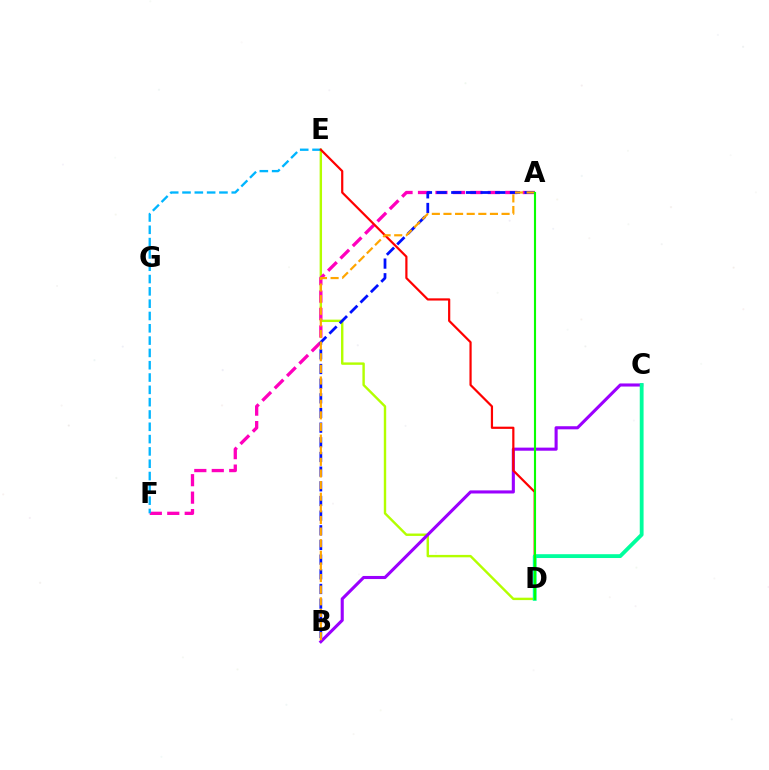{('D', 'E'): [{'color': '#b3ff00', 'line_style': 'solid', 'thickness': 1.73}, {'color': '#ff0000', 'line_style': 'solid', 'thickness': 1.59}], ('A', 'F'): [{'color': '#ff00bd', 'line_style': 'dashed', 'thickness': 2.37}], ('E', 'F'): [{'color': '#00b5ff', 'line_style': 'dashed', 'thickness': 1.67}], ('B', 'C'): [{'color': '#9b00ff', 'line_style': 'solid', 'thickness': 2.23}], ('A', 'B'): [{'color': '#0010ff', 'line_style': 'dashed', 'thickness': 1.99}, {'color': '#ffa500', 'line_style': 'dashed', 'thickness': 1.58}], ('C', 'D'): [{'color': '#00ff9d', 'line_style': 'solid', 'thickness': 2.75}], ('A', 'D'): [{'color': '#08ff00', 'line_style': 'solid', 'thickness': 1.53}]}